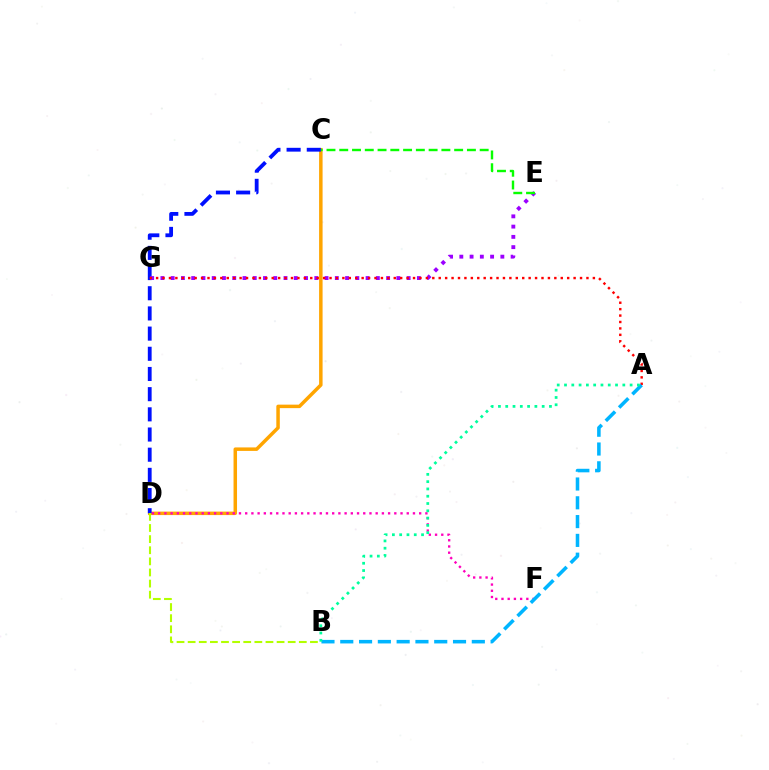{('C', 'D'): [{'color': '#ffa500', 'line_style': 'solid', 'thickness': 2.51}, {'color': '#0010ff', 'line_style': 'dashed', 'thickness': 2.74}], ('D', 'F'): [{'color': '#ff00bd', 'line_style': 'dotted', 'thickness': 1.69}], ('B', 'D'): [{'color': '#b3ff00', 'line_style': 'dashed', 'thickness': 1.51}], ('E', 'G'): [{'color': '#9b00ff', 'line_style': 'dotted', 'thickness': 2.79}], ('A', 'G'): [{'color': '#ff0000', 'line_style': 'dotted', 'thickness': 1.75}], ('A', 'B'): [{'color': '#00b5ff', 'line_style': 'dashed', 'thickness': 2.55}, {'color': '#00ff9d', 'line_style': 'dotted', 'thickness': 1.98}], ('C', 'E'): [{'color': '#08ff00', 'line_style': 'dashed', 'thickness': 1.73}]}